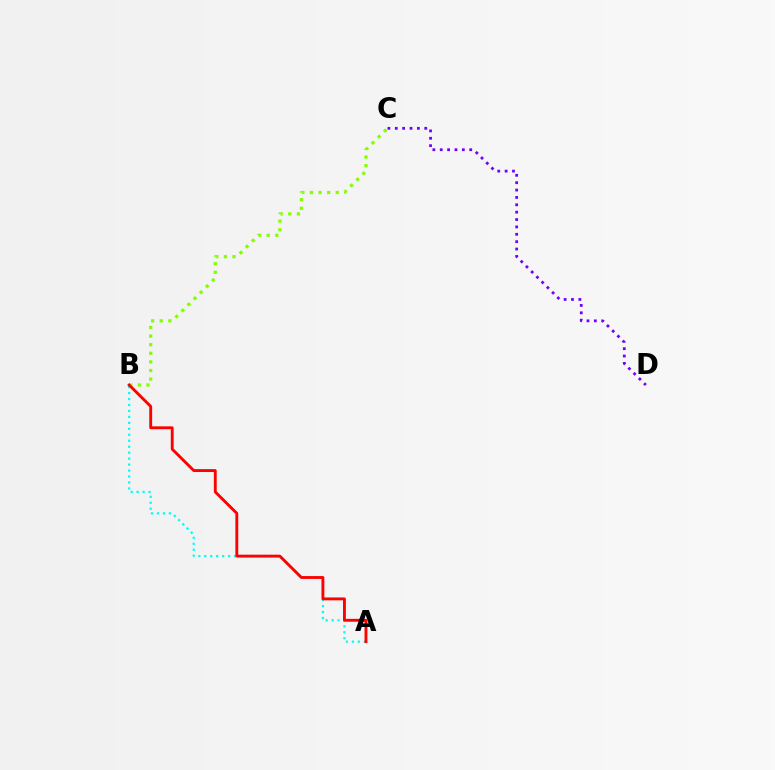{('A', 'B'): [{'color': '#00fff6', 'line_style': 'dotted', 'thickness': 1.62}, {'color': '#ff0000', 'line_style': 'solid', 'thickness': 2.06}], ('C', 'D'): [{'color': '#7200ff', 'line_style': 'dotted', 'thickness': 2.0}], ('B', 'C'): [{'color': '#84ff00', 'line_style': 'dotted', 'thickness': 2.34}]}